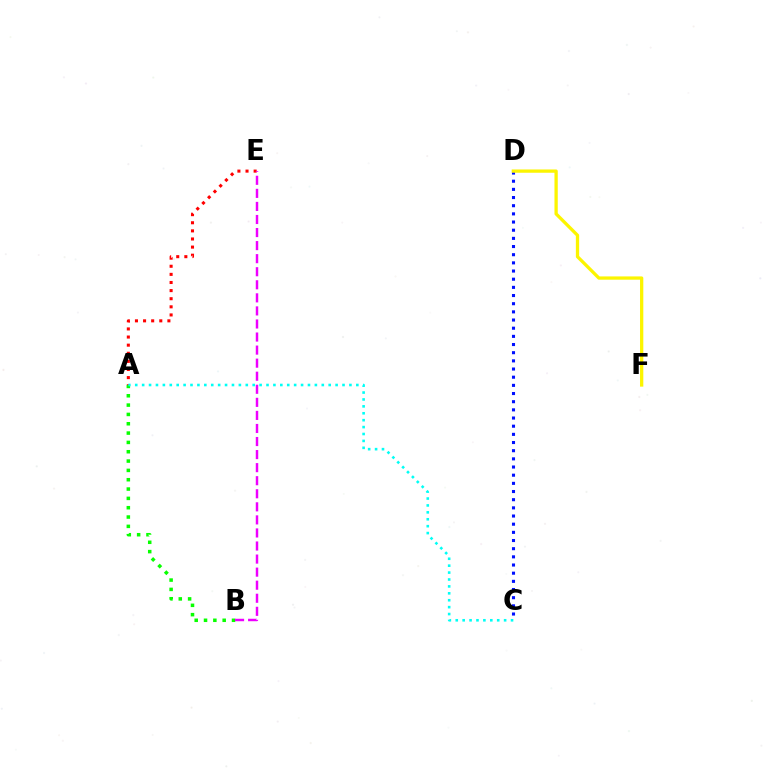{('C', 'D'): [{'color': '#0010ff', 'line_style': 'dotted', 'thickness': 2.22}], ('A', 'B'): [{'color': '#08ff00', 'line_style': 'dotted', 'thickness': 2.53}], ('A', 'E'): [{'color': '#ff0000', 'line_style': 'dotted', 'thickness': 2.2}], ('A', 'C'): [{'color': '#00fff6', 'line_style': 'dotted', 'thickness': 1.88}], ('B', 'E'): [{'color': '#ee00ff', 'line_style': 'dashed', 'thickness': 1.77}], ('D', 'F'): [{'color': '#fcf500', 'line_style': 'solid', 'thickness': 2.36}]}